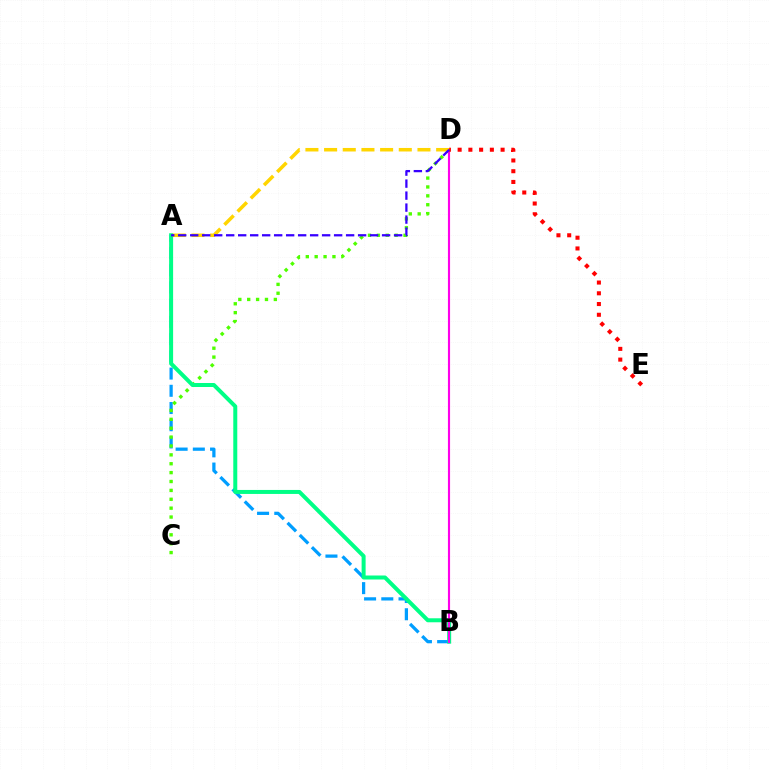{('A', 'B'): [{'color': '#009eff', 'line_style': 'dashed', 'thickness': 2.34}, {'color': '#00ff86', 'line_style': 'solid', 'thickness': 2.88}], ('C', 'D'): [{'color': '#4fff00', 'line_style': 'dotted', 'thickness': 2.41}], ('B', 'D'): [{'color': '#ff00ed', 'line_style': 'solid', 'thickness': 1.54}], ('A', 'D'): [{'color': '#ffd500', 'line_style': 'dashed', 'thickness': 2.54}, {'color': '#3700ff', 'line_style': 'dashed', 'thickness': 1.63}], ('D', 'E'): [{'color': '#ff0000', 'line_style': 'dotted', 'thickness': 2.92}]}